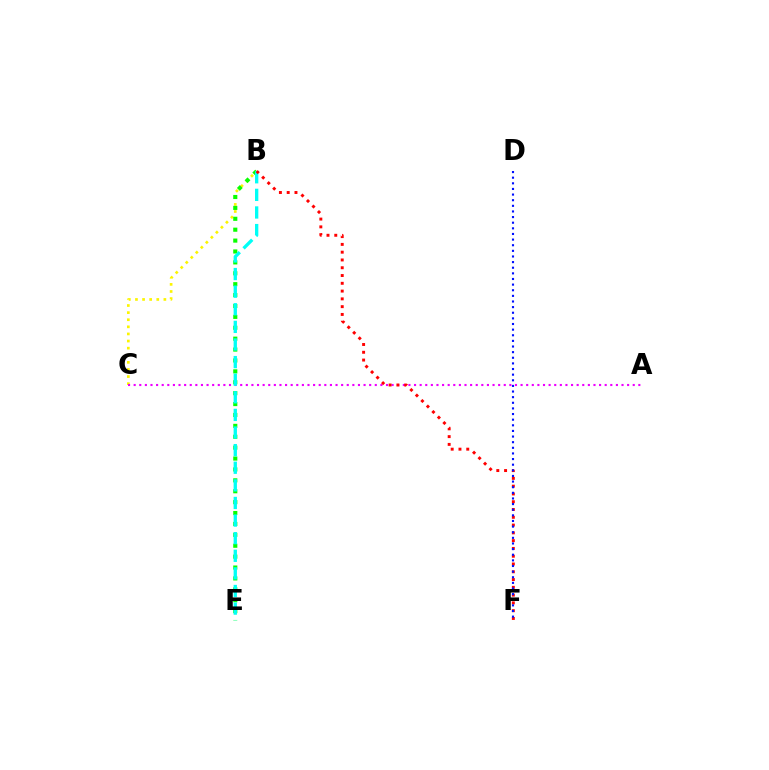{('B', 'C'): [{'color': '#fcf500', 'line_style': 'dotted', 'thickness': 1.93}], ('B', 'E'): [{'color': '#08ff00', 'line_style': 'dotted', 'thickness': 2.96}, {'color': '#00fff6', 'line_style': 'dashed', 'thickness': 2.39}], ('A', 'C'): [{'color': '#ee00ff', 'line_style': 'dotted', 'thickness': 1.52}], ('B', 'F'): [{'color': '#ff0000', 'line_style': 'dotted', 'thickness': 2.11}], ('D', 'F'): [{'color': '#0010ff', 'line_style': 'dotted', 'thickness': 1.53}]}